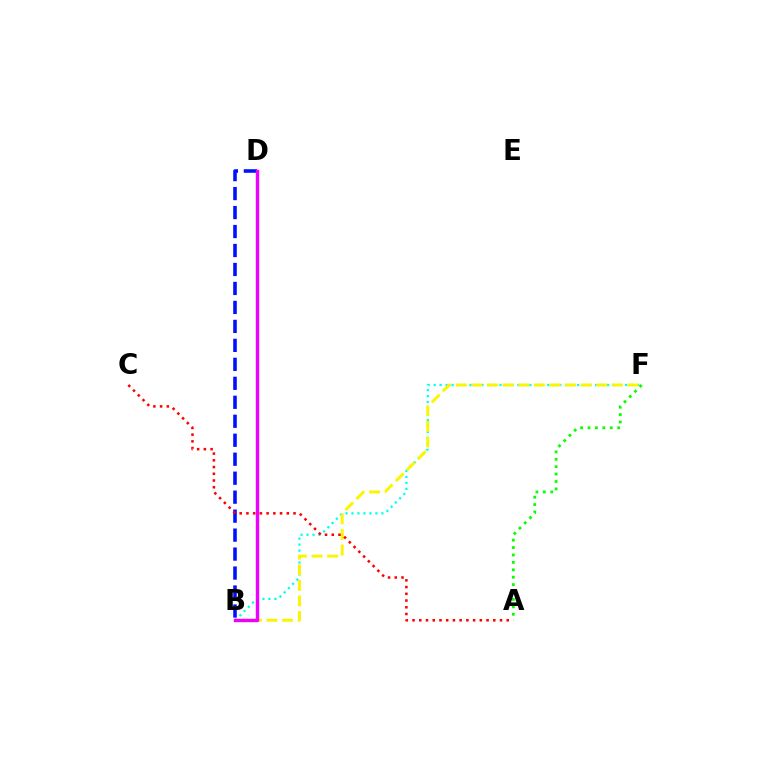{('B', 'F'): [{'color': '#00fff6', 'line_style': 'dotted', 'thickness': 1.63}, {'color': '#fcf500', 'line_style': 'dashed', 'thickness': 2.12}], ('B', 'D'): [{'color': '#0010ff', 'line_style': 'dashed', 'thickness': 2.58}, {'color': '#ee00ff', 'line_style': 'solid', 'thickness': 2.44}], ('A', 'C'): [{'color': '#ff0000', 'line_style': 'dotted', 'thickness': 1.83}], ('A', 'F'): [{'color': '#08ff00', 'line_style': 'dotted', 'thickness': 2.01}]}